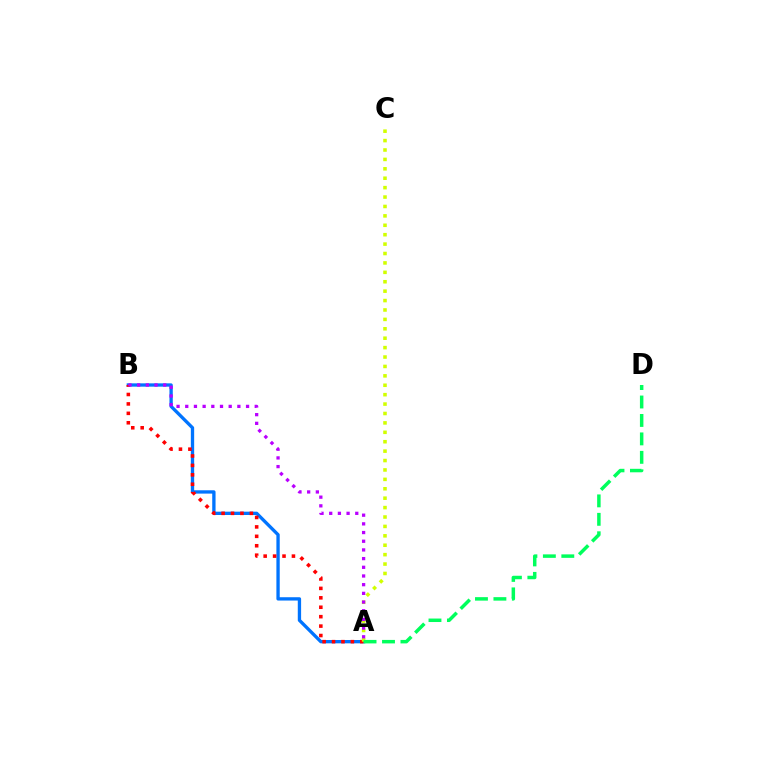{('A', 'B'): [{'color': '#0074ff', 'line_style': 'solid', 'thickness': 2.39}, {'color': '#ff0000', 'line_style': 'dotted', 'thickness': 2.56}, {'color': '#b900ff', 'line_style': 'dotted', 'thickness': 2.36}], ('A', 'C'): [{'color': '#d1ff00', 'line_style': 'dotted', 'thickness': 2.56}], ('A', 'D'): [{'color': '#00ff5c', 'line_style': 'dashed', 'thickness': 2.51}]}